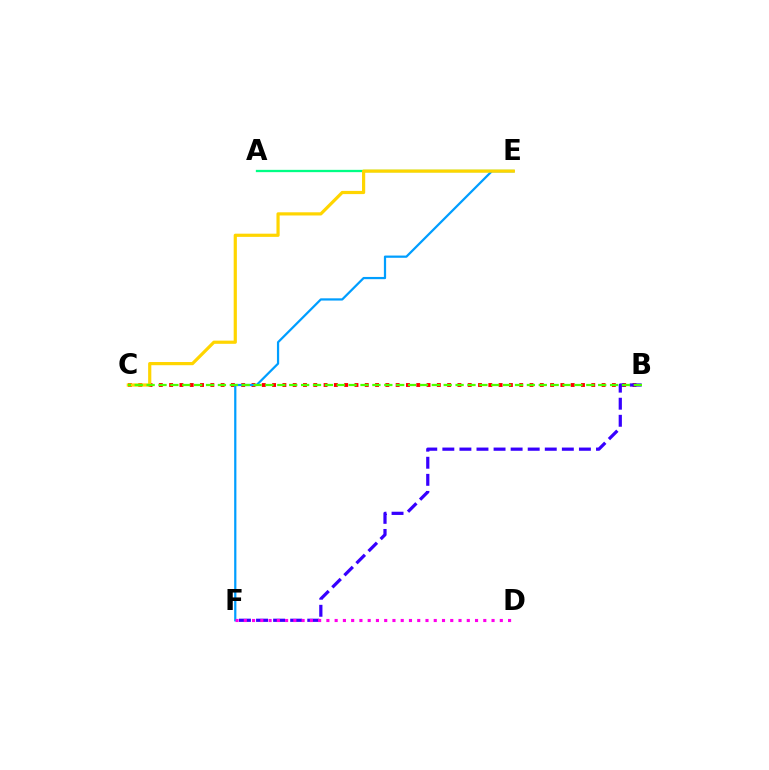{('A', 'E'): [{'color': '#00ff86', 'line_style': 'solid', 'thickness': 1.65}], ('B', 'C'): [{'color': '#ff0000', 'line_style': 'dotted', 'thickness': 2.8}, {'color': '#4fff00', 'line_style': 'dashed', 'thickness': 1.61}], ('E', 'F'): [{'color': '#009eff', 'line_style': 'solid', 'thickness': 1.61}], ('B', 'F'): [{'color': '#3700ff', 'line_style': 'dashed', 'thickness': 2.32}], ('C', 'E'): [{'color': '#ffd500', 'line_style': 'solid', 'thickness': 2.3}], ('D', 'F'): [{'color': '#ff00ed', 'line_style': 'dotted', 'thickness': 2.24}]}